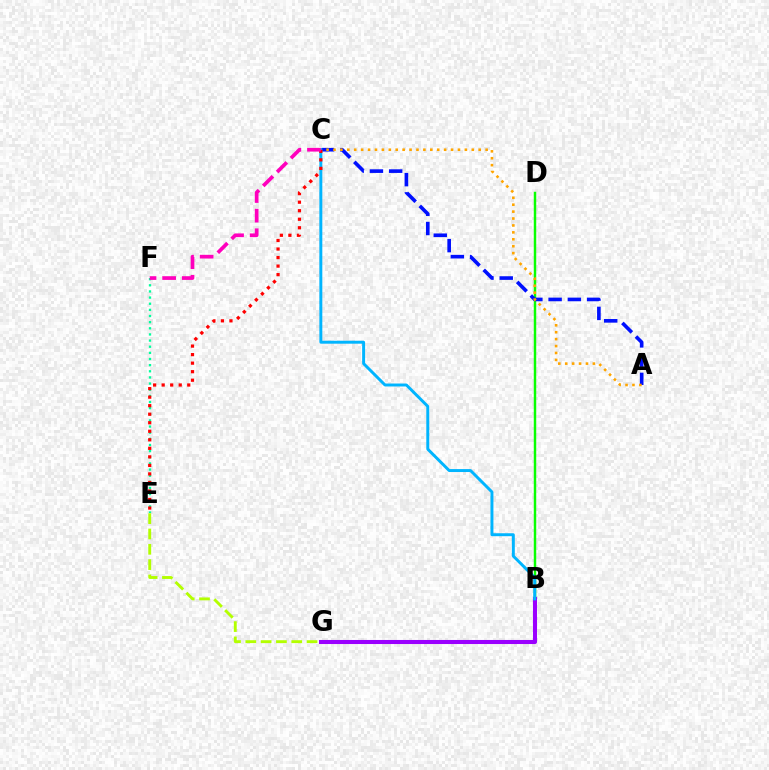{('B', 'D'): [{'color': '#08ff00', 'line_style': 'solid', 'thickness': 1.77}], ('A', 'C'): [{'color': '#0010ff', 'line_style': 'dashed', 'thickness': 2.61}, {'color': '#ffa500', 'line_style': 'dotted', 'thickness': 1.88}], ('B', 'G'): [{'color': '#9b00ff', 'line_style': 'solid', 'thickness': 2.92}], ('B', 'C'): [{'color': '#00b5ff', 'line_style': 'solid', 'thickness': 2.12}], ('E', 'F'): [{'color': '#00ff9d', 'line_style': 'dotted', 'thickness': 1.67}], ('C', 'E'): [{'color': '#ff0000', 'line_style': 'dotted', 'thickness': 2.32}], ('C', 'F'): [{'color': '#ff00bd', 'line_style': 'dashed', 'thickness': 2.67}], ('E', 'G'): [{'color': '#b3ff00', 'line_style': 'dashed', 'thickness': 2.08}]}